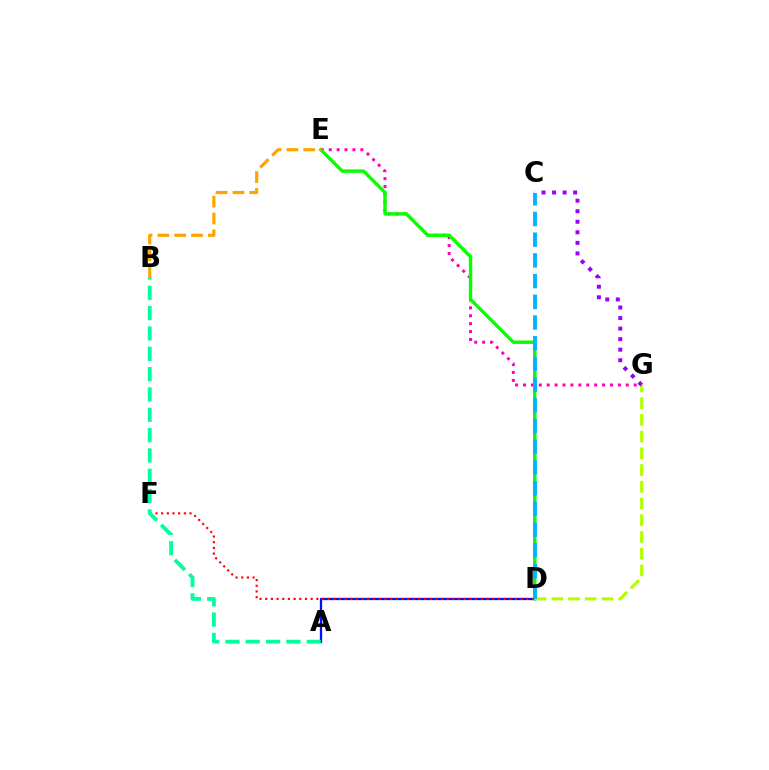{('E', 'G'): [{'color': '#ff00bd', 'line_style': 'dotted', 'thickness': 2.15}], ('A', 'D'): [{'color': '#0010ff', 'line_style': 'solid', 'thickness': 1.65}], ('D', 'E'): [{'color': '#08ff00', 'line_style': 'solid', 'thickness': 2.45}], ('D', 'G'): [{'color': '#b3ff00', 'line_style': 'dashed', 'thickness': 2.27}], ('D', 'F'): [{'color': '#ff0000', 'line_style': 'dotted', 'thickness': 1.54}], ('C', 'D'): [{'color': '#00b5ff', 'line_style': 'dashed', 'thickness': 2.81}], ('A', 'B'): [{'color': '#00ff9d', 'line_style': 'dashed', 'thickness': 2.76}], ('B', 'E'): [{'color': '#ffa500', 'line_style': 'dashed', 'thickness': 2.29}], ('C', 'G'): [{'color': '#9b00ff', 'line_style': 'dotted', 'thickness': 2.86}]}